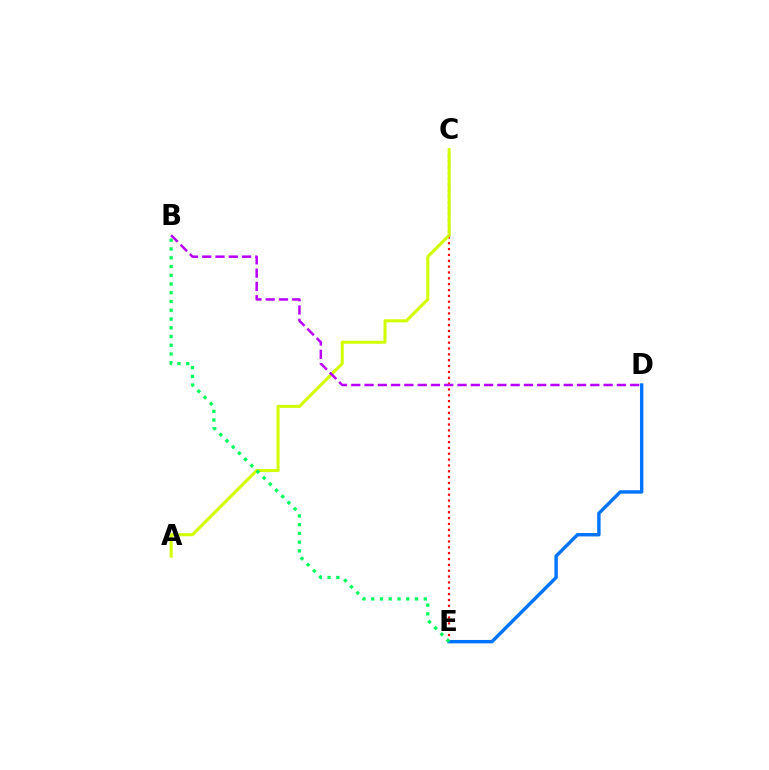{('C', 'E'): [{'color': '#ff0000', 'line_style': 'dotted', 'thickness': 1.59}], ('D', 'E'): [{'color': '#0074ff', 'line_style': 'solid', 'thickness': 2.45}], ('A', 'C'): [{'color': '#d1ff00', 'line_style': 'solid', 'thickness': 2.19}], ('B', 'E'): [{'color': '#00ff5c', 'line_style': 'dotted', 'thickness': 2.38}], ('B', 'D'): [{'color': '#b900ff', 'line_style': 'dashed', 'thickness': 1.8}]}